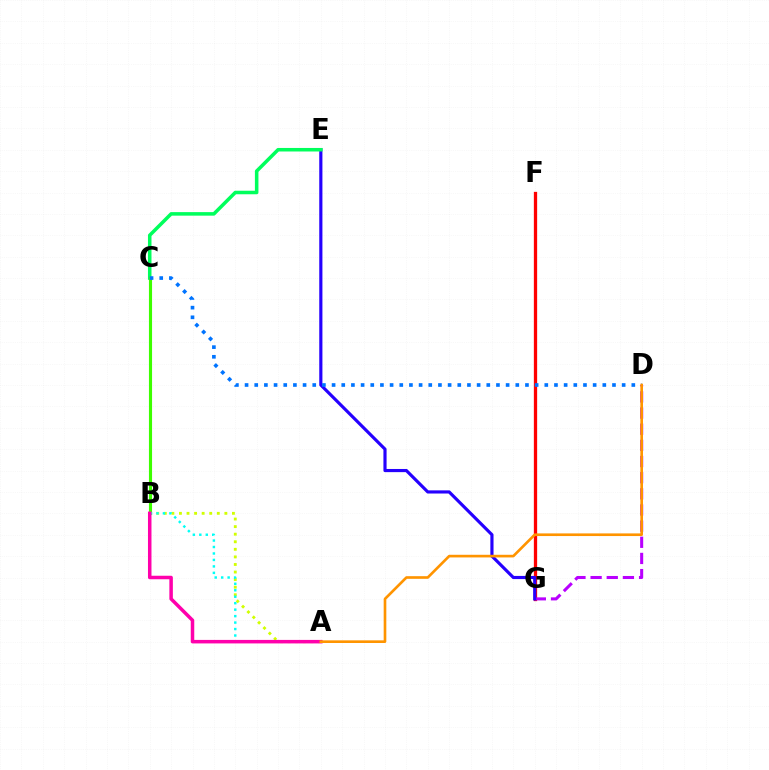{('F', 'G'): [{'color': '#ff0000', 'line_style': 'solid', 'thickness': 2.37}], ('D', 'G'): [{'color': '#b900ff', 'line_style': 'dashed', 'thickness': 2.19}], ('E', 'G'): [{'color': '#2500ff', 'line_style': 'solid', 'thickness': 2.27}], ('C', 'E'): [{'color': '#00ff5c', 'line_style': 'solid', 'thickness': 2.54}], ('B', 'C'): [{'color': '#3dff00', 'line_style': 'solid', 'thickness': 2.24}], ('A', 'B'): [{'color': '#d1ff00', 'line_style': 'dotted', 'thickness': 2.06}, {'color': '#00fff6', 'line_style': 'dotted', 'thickness': 1.76}, {'color': '#ff00ac', 'line_style': 'solid', 'thickness': 2.53}], ('C', 'D'): [{'color': '#0074ff', 'line_style': 'dotted', 'thickness': 2.63}], ('A', 'D'): [{'color': '#ff9400', 'line_style': 'solid', 'thickness': 1.91}]}